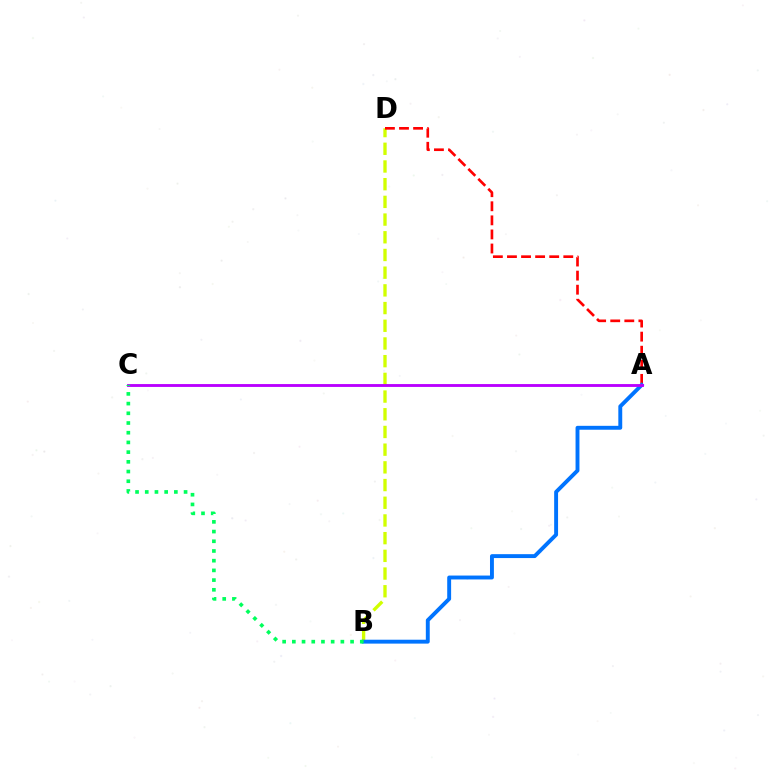{('B', 'D'): [{'color': '#d1ff00', 'line_style': 'dashed', 'thickness': 2.4}], ('A', 'D'): [{'color': '#ff0000', 'line_style': 'dashed', 'thickness': 1.91}], ('A', 'B'): [{'color': '#0074ff', 'line_style': 'solid', 'thickness': 2.81}], ('A', 'C'): [{'color': '#b900ff', 'line_style': 'solid', 'thickness': 2.06}], ('B', 'C'): [{'color': '#00ff5c', 'line_style': 'dotted', 'thickness': 2.64}]}